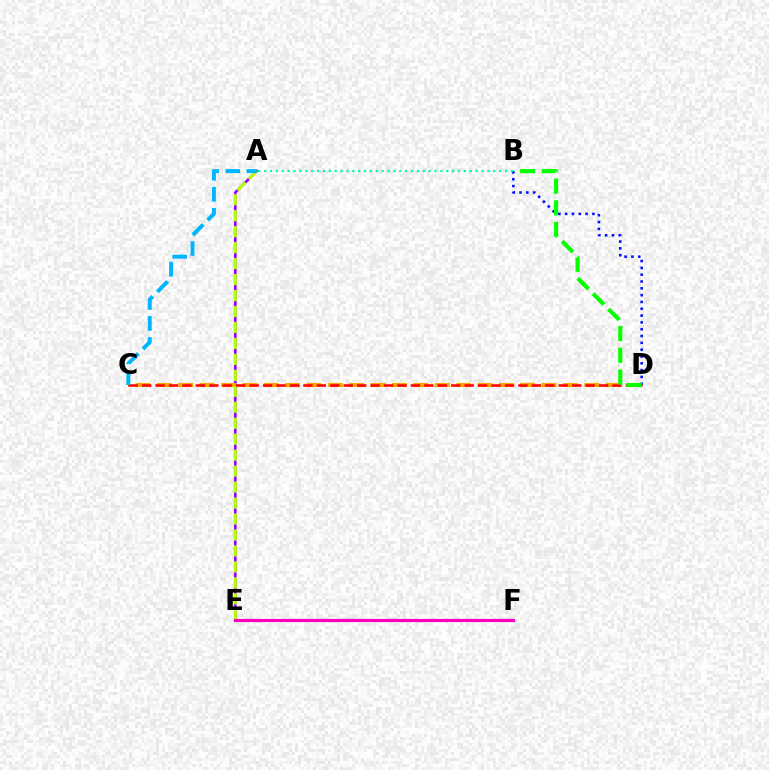{('A', 'E'): [{'color': '#9b00ff', 'line_style': 'solid', 'thickness': 1.88}, {'color': '#b3ff00', 'line_style': 'dashed', 'thickness': 2.17}], ('B', 'D'): [{'color': '#0010ff', 'line_style': 'dotted', 'thickness': 1.85}, {'color': '#08ff00', 'line_style': 'dashed', 'thickness': 2.96}], ('C', 'D'): [{'color': '#ffa500', 'line_style': 'dashed', 'thickness': 2.9}, {'color': '#ff0000', 'line_style': 'dashed', 'thickness': 1.83}], ('A', 'B'): [{'color': '#00ff9d', 'line_style': 'dotted', 'thickness': 1.6}], ('E', 'F'): [{'color': '#ff00bd', 'line_style': 'solid', 'thickness': 2.3}], ('A', 'C'): [{'color': '#00b5ff', 'line_style': 'dashed', 'thickness': 2.86}]}